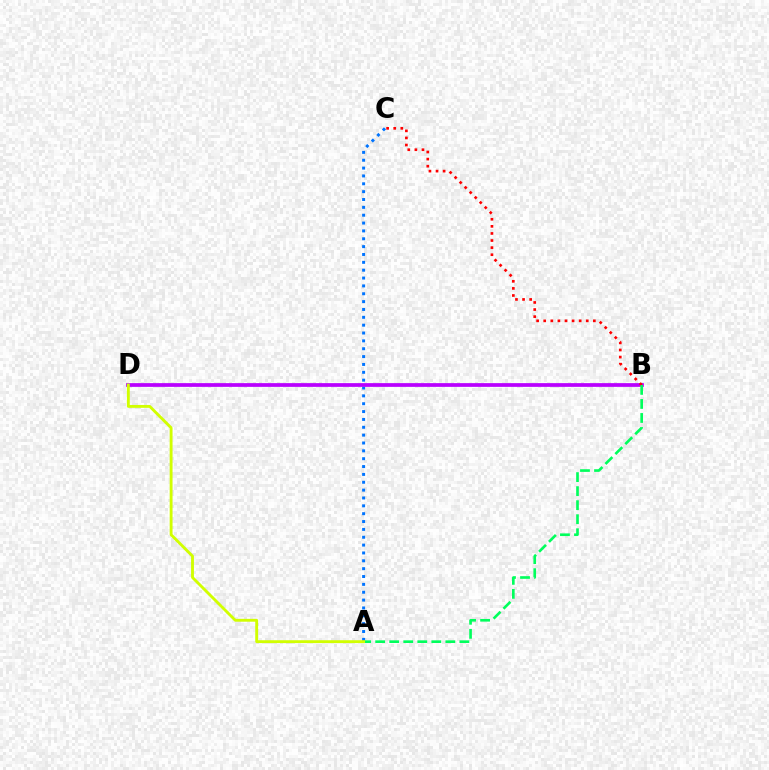{('A', 'C'): [{'color': '#0074ff', 'line_style': 'dotted', 'thickness': 2.13}], ('B', 'D'): [{'color': '#b900ff', 'line_style': 'solid', 'thickness': 2.68}], ('B', 'C'): [{'color': '#ff0000', 'line_style': 'dotted', 'thickness': 1.93}], ('A', 'B'): [{'color': '#00ff5c', 'line_style': 'dashed', 'thickness': 1.91}], ('A', 'D'): [{'color': '#d1ff00', 'line_style': 'solid', 'thickness': 2.06}]}